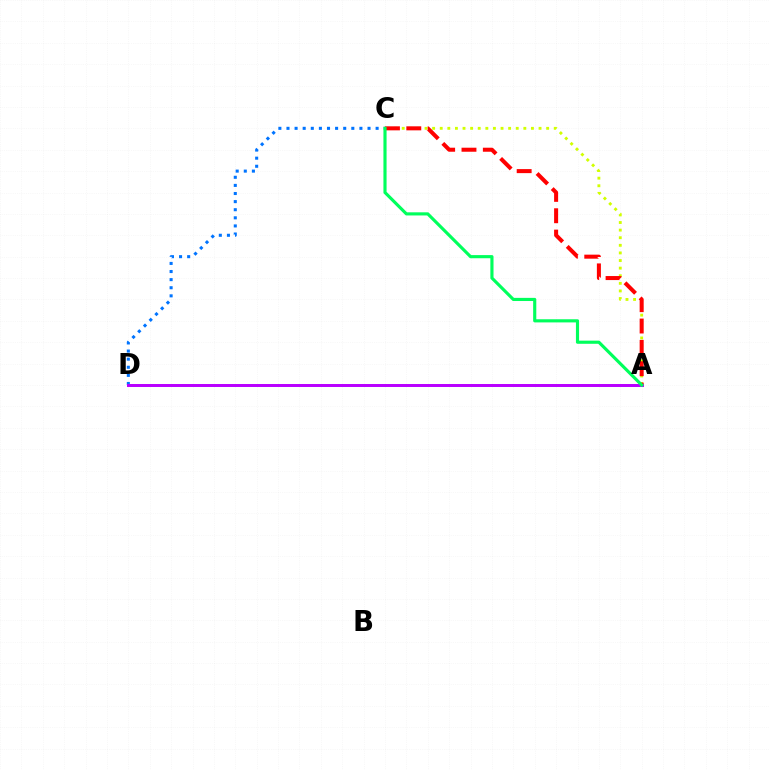{('A', 'C'): [{'color': '#d1ff00', 'line_style': 'dotted', 'thickness': 2.07}, {'color': '#ff0000', 'line_style': 'dashed', 'thickness': 2.9}, {'color': '#00ff5c', 'line_style': 'solid', 'thickness': 2.26}], ('C', 'D'): [{'color': '#0074ff', 'line_style': 'dotted', 'thickness': 2.2}], ('A', 'D'): [{'color': '#b900ff', 'line_style': 'solid', 'thickness': 2.15}]}